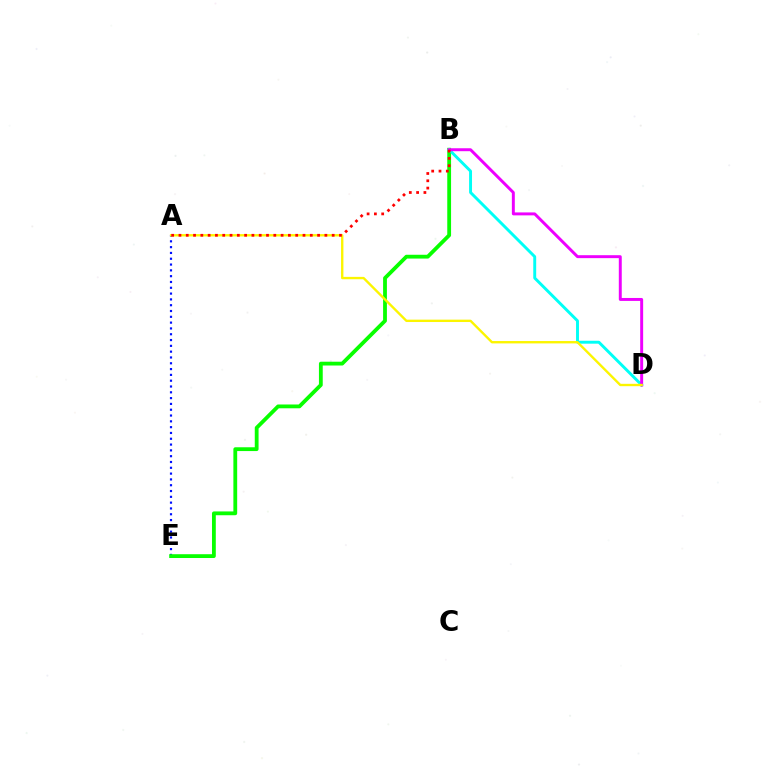{('A', 'E'): [{'color': '#0010ff', 'line_style': 'dotted', 'thickness': 1.58}], ('B', 'E'): [{'color': '#08ff00', 'line_style': 'solid', 'thickness': 2.74}], ('B', 'D'): [{'color': '#00fff6', 'line_style': 'solid', 'thickness': 2.11}, {'color': '#ee00ff', 'line_style': 'solid', 'thickness': 2.12}], ('A', 'D'): [{'color': '#fcf500', 'line_style': 'solid', 'thickness': 1.7}], ('A', 'B'): [{'color': '#ff0000', 'line_style': 'dotted', 'thickness': 1.98}]}